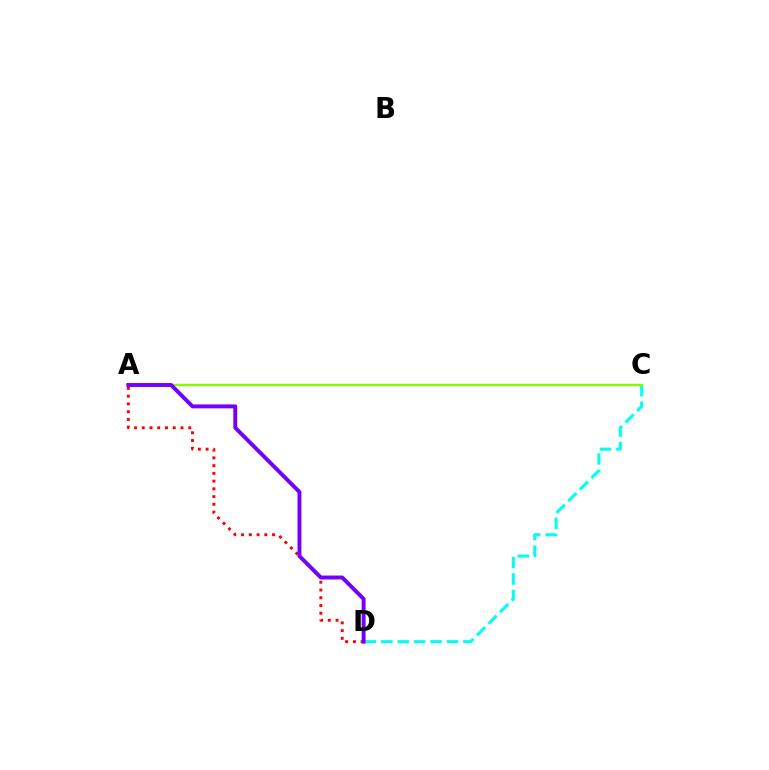{('C', 'D'): [{'color': '#00fff6', 'line_style': 'dashed', 'thickness': 2.23}], ('A', 'C'): [{'color': '#84ff00', 'line_style': 'solid', 'thickness': 1.66}], ('A', 'D'): [{'color': '#ff0000', 'line_style': 'dotted', 'thickness': 2.11}, {'color': '#7200ff', 'line_style': 'solid', 'thickness': 2.82}]}